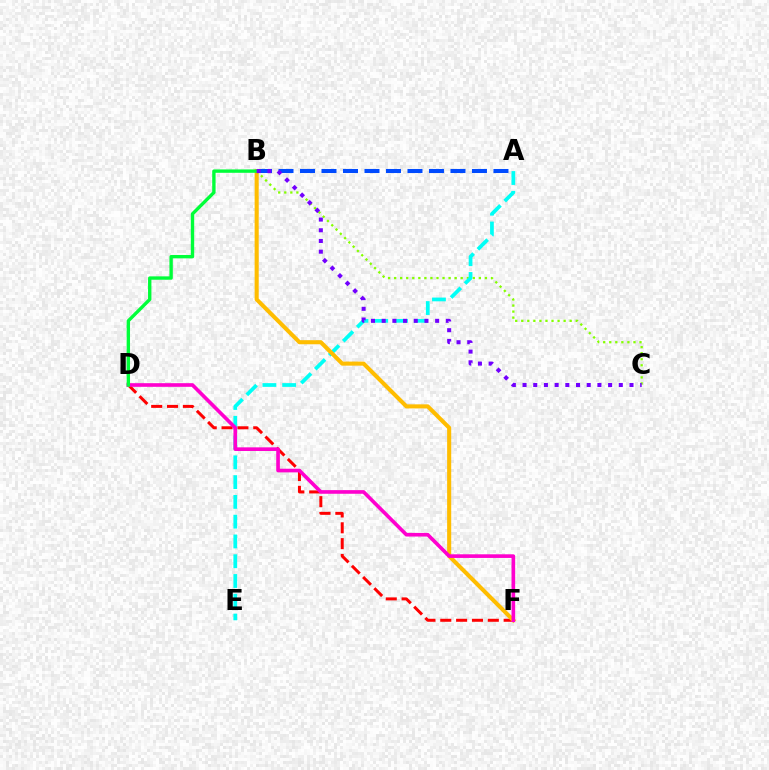{('B', 'C'): [{'color': '#84ff00', 'line_style': 'dotted', 'thickness': 1.64}, {'color': '#7200ff', 'line_style': 'dotted', 'thickness': 2.91}], ('D', 'F'): [{'color': '#ff0000', 'line_style': 'dashed', 'thickness': 2.15}, {'color': '#ff00cf', 'line_style': 'solid', 'thickness': 2.62}], ('A', 'E'): [{'color': '#00fff6', 'line_style': 'dashed', 'thickness': 2.69}], ('A', 'B'): [{'color': '#004bff', 'line_style': 'dashed', 'thickness': 2.92}], ('B', 'F'): [{'color': '#ffbd00', 'line_style': 'solid', 'thickness': 2.94}], ('B', 'D'): [{'color': '#00ff39', 'line_style': 'solid', 'thickness': 2.43}]}